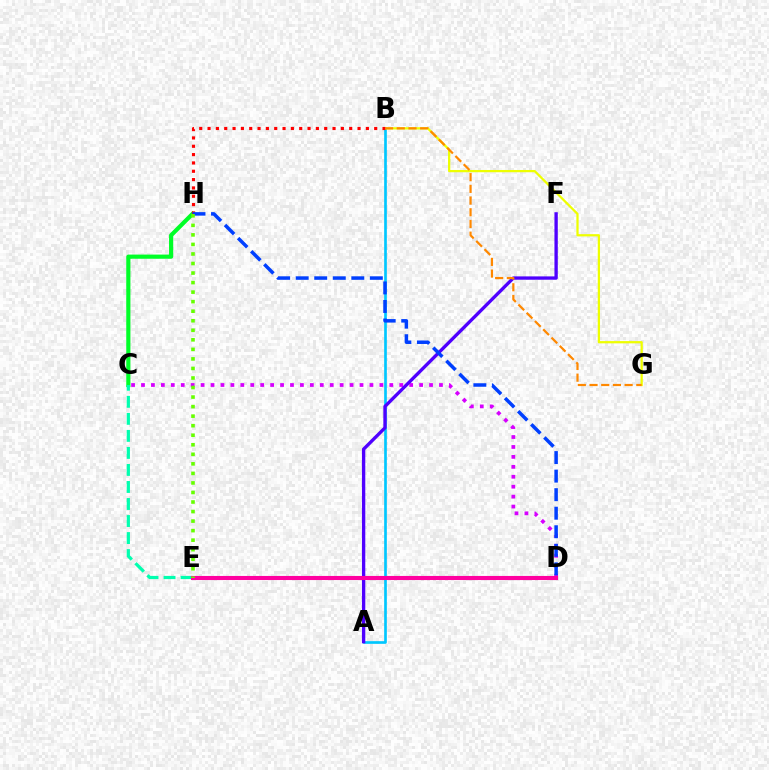{('C', 'D'): [{'color': '#d600ff', 'line_style': 'dotted', 'thickness': 2.7}], ('C', 'H'): [{'color': '#00ff27', 'line_style': 'solid', 'thickness': 3.0}], ('A', 'B'): [{'color': '#00c7ff', 'line_style': 'solid', 'thickness': 1.92}], ('B', 'G'): [{'color': '#eeff00', 'line_style': 'solid', 'thickness': 1.62}, {'color': '#ff8800', 'line_style': 'dashed', 'thickness': 1.59}], ('B', 'H'): [{'color': '#ff0000', 'line_style': 'dotted', 'thickness': 2.26}], ('A', 'F'): [{'color': '#4f00ff', 'line_style': 'solid', 'thickness': 2.4}], ('C', 'E'): [{'color': '#00ffaf', 'line_style': 'dashed', 'thickness': 2.31}], ('D', 'H'): [{'color': '#003fff', 'line_style': 'dashed', 'thickness': 2.52}], ('D', 'E'): [{'color': '#ff00a0', 'line_style': 'solid', 'thickness': 2.95}], ('E', 'H'): [{'color': '#66ff00', 'line_style': 'dotted', 'thickness': 2.59}]}